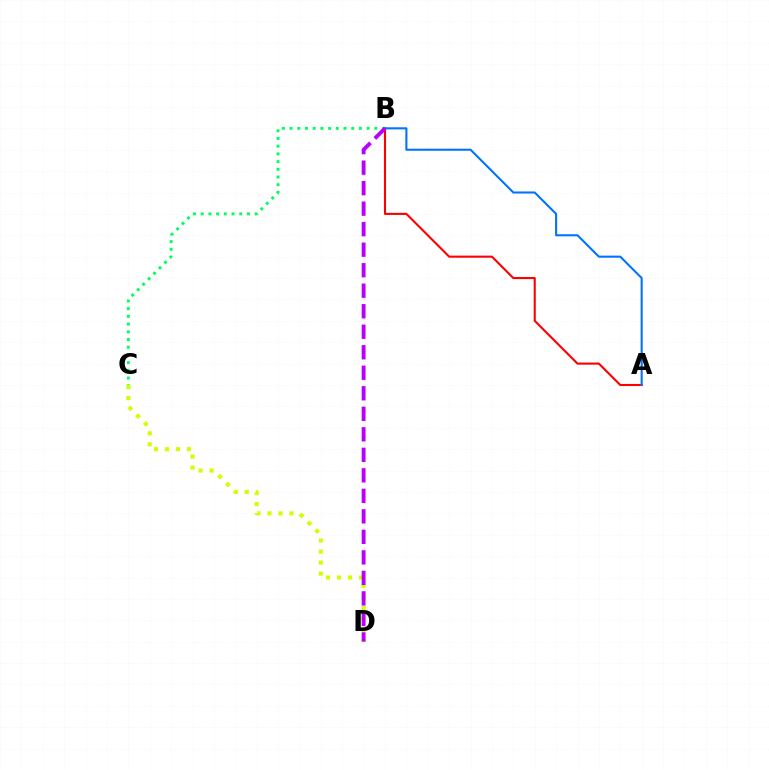{('A', 'B'): [{'color': '#ff0000', 'line_style': 'solid', 'thickness': 1.51}, {'color': '#0074ff', 'line_style': 'solid', 'thickness': 1.5}], ('B', 'C'): [{'color': '#00ff5c', 'line_style': 'dotted', 'thickness': 2.09}], ('C', 'D'): [{'color': '#d1ff00', 'line_style': 'dotted', 'thickness': 2.99}], ('B', 'D'): [{'color': '#b900ff', 'line_style': 'dashed', 'thickness': 2.79}]}